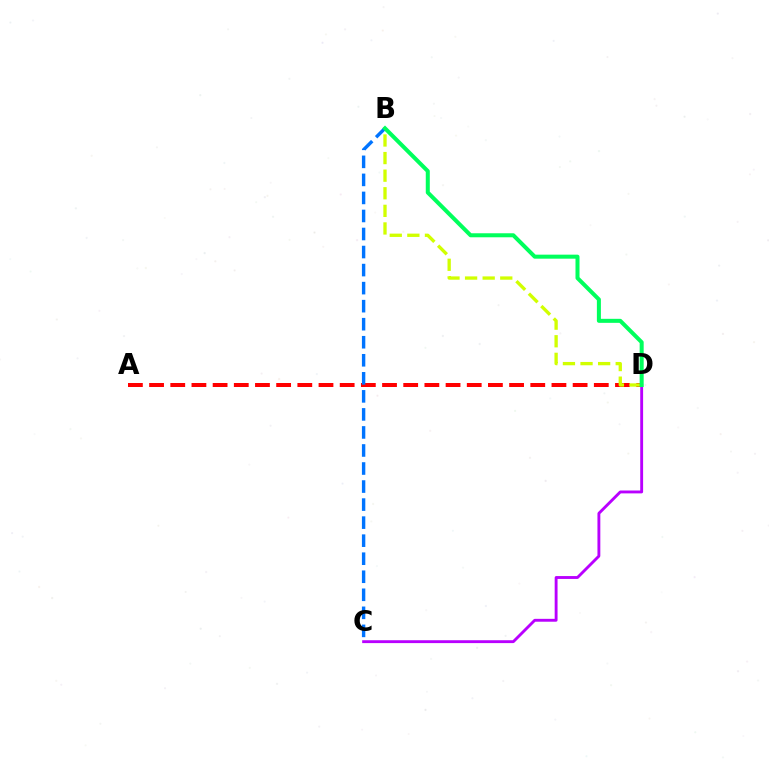{('A', 'D'): [{'color': '#ff0000', 'line_style': 'dashed', 'thickness': 2.88}], ('B', 'C'): [{'color': '#0074ff', 'line_style': 'dashed', 'thickness': 2.45}], ('B', 'D'): [{'color': '#d1ff00', 'line_style': 'dashed', 'thickness': 2.39}, {'color': '#00ff5c', 'line_style': 'solid', 'thickness': 2.89}], ('C', 'D'): [{'color': '#b900ff', 'line_style': 'solid', 'thickness': 2.07}]}